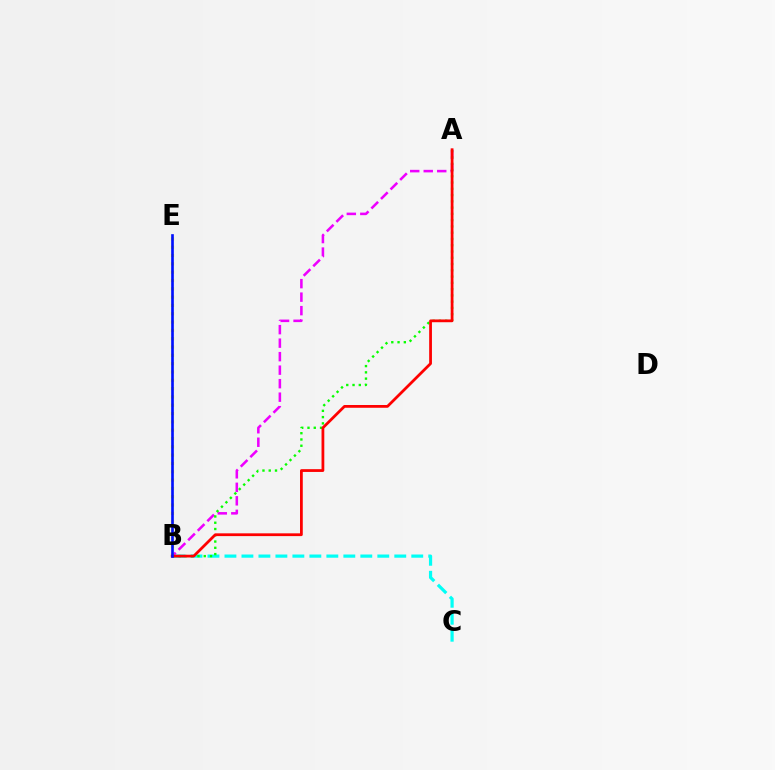{('B', 'C'): [{'color': '#00fff6', 'line_style': 'dashed', 'thickness': 2.31}], ('A', 'B'): [{'color': '#ee00ff', 'line_style': 'dashed', 'thickness': 1.83}, {'color': '#08ff00', 'line_style': 'dotted', 'thickness': 1.7}, {'color': '#ff0000', 'line_style': 'solid', 'thickness': 2.0}], ('B', 'E'): [{'color': '#fcf500', 'line_style': 'dotted', 'thickness': 2.26}, {'color': '#0010ff', 'line_style': 'solid', 'thickness': 1.91}]}